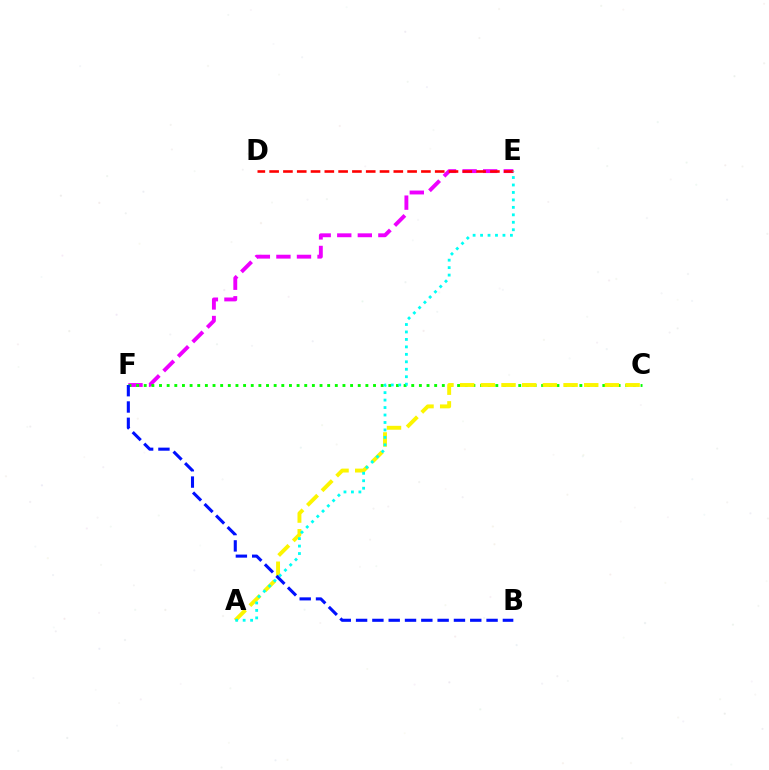{('E', 'F'): [{'color': '#ee00ff', 'line_style': 'dashed', 'thickness': 2.79}], ('C', 'F'): [{'color': '#08ff00', 'line_style': 'dotted', 'thickness': 2.08}], ('D', 'E'): [{'color': '#ff0000', 'line_style': 'dashed', 'thickness': 1.87}], ('A', 'C'): [{'color': '#fcf500', 'line_style': 'dashed', 'thickness': 2.81}], ('A', 'E'): [{'color': '#00fff6', 'line_style': 'dotted', 'thickness': 2.03}], ('B', 'F'): [{'color': '#0010ff', 'line_style': 'dashed', 'thickness': 2.22}]}